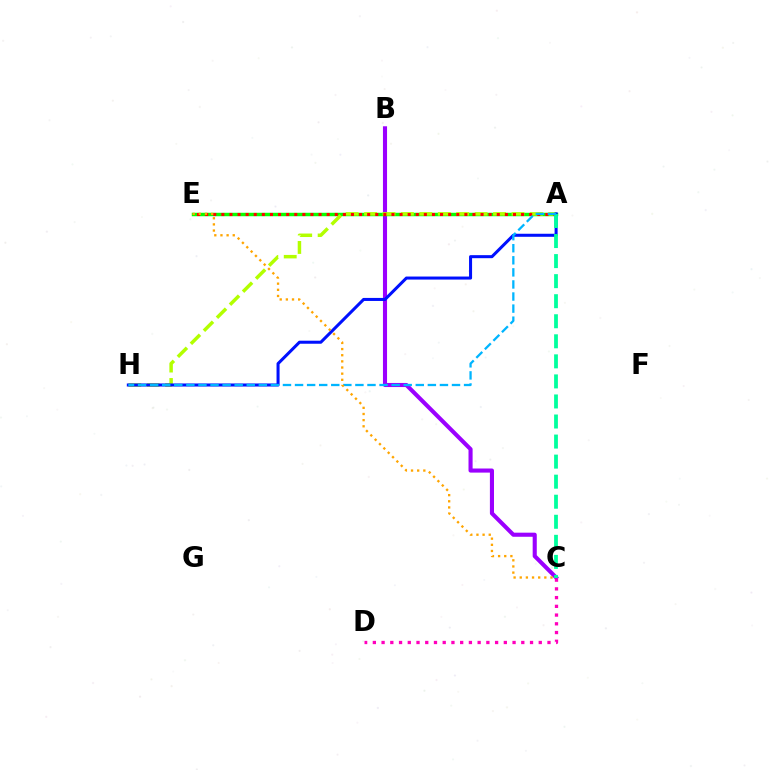{('B', 'C'): [{'color': '#9b00ff', 'line_style': 'solid', 'thickness': 2.95}], ('C', 'D'): [{'color': '#ff00bd', 'line_style': 'dotted', 'thickness': 2.37}], ('A', 'E'): [{'color': '#08ff00', 'line_style': 'solid', 'thickness': 2.49}, {'color': '#ff0000', 'line_style': 'dotted', 'thickness': 2.2}], ('A', 'H'): [{'color': '#b3ff00', 'line_style': 'dashed', 'thickness': 2.5}, {'color': '#0010ff', 'line_style': 'solid', 'thickness': 2.19}, {'color': '#00b5ff', 'line_style': 'dashed', 'thickness': 1.64}], ('A', 'C'): [{'color': '#00ff9d', 'line_style': 'dashed', 'thickness': 2.72}], ('C', 'E'): [{'color': '#ffa500', 'line_style': 'dotted', 'thickness': 1.67}]}